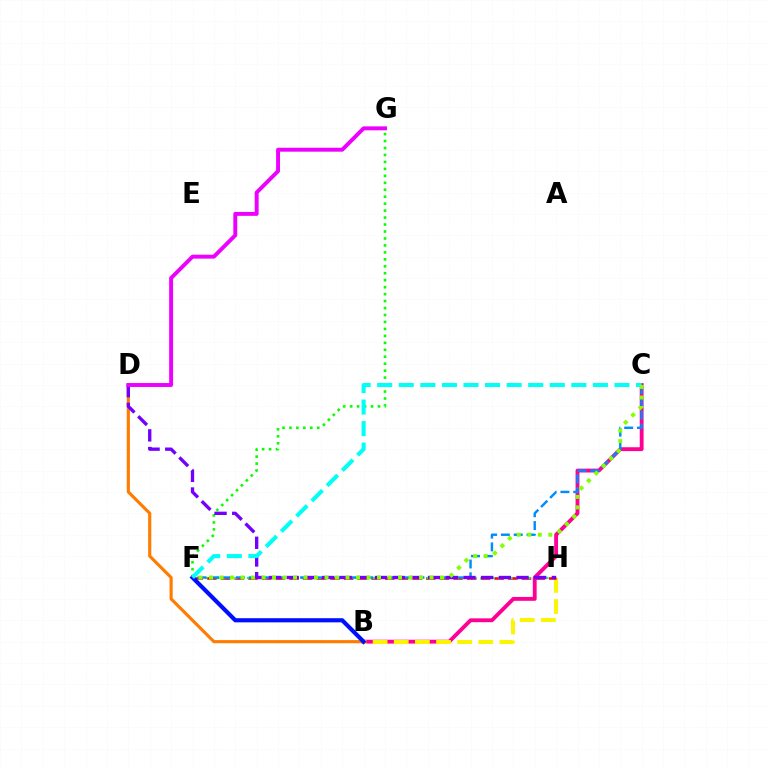{('B', 'D'): [{'color': '#ff7c00', 'line_style': 'solid', 'thickness': 2.26}], ('B', 'C'): [{'color': '#ff0094', 'line_style': 'solid', 'thickness': 2.78}], ('F', 'G'): [{'color': '#08ff00', 'line_style': 'dotted', 'thickness': 1.89}], ('B', 'H'): [{'color': '#fcf500', 'line_style': 'dashed', 'thickness': 2.87}], ('F', 'H'): [{'color': '#ff0000', 'line_style': 'dashed', 'thickness': 1.86}, {'color': '#00ff74', 'line_style': 'dotted', 'thickness': 1.63}], ('C', 'F'): [{'color': '#008cff', 'line_style': 'dashed', 'thickness': 1.74}, {'color': '#00fff6', 'line_style': 'dashed', 'thickness': 2.93}, {'color': '#84ff00', 'line_style': 'dotted', 'thickness': 2.85}], ('D', 'H'): [{'color': '#7200ff', 'line_style': 'dashed', 'thickness': 2.4}], ('B', 'F'): [{'color': '#0010ff', 'line_style': 'solid', 'thickness': 2.99}], ('D', 'G'): [{'color': '#ee00ff', 'line_style': 'solid', 'thickness': 2.83}]}